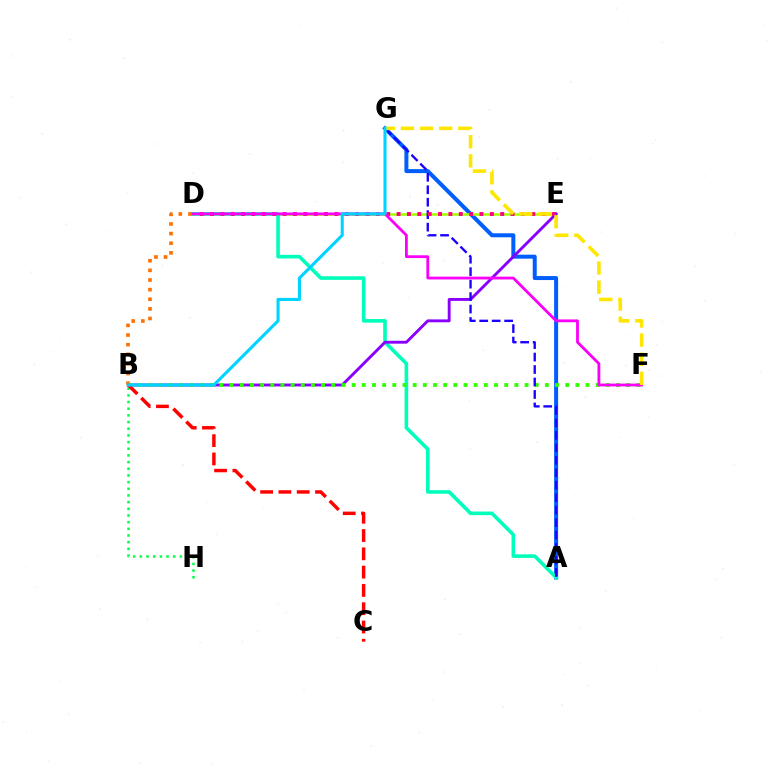{('A', 'G'): [{'color': '#005dff', 'line_style': 'solid', 'thickness': 2.87}, {'color': '#1900ff', 'line_style': 'dashed', 'thickness': 1.69}], ('B', 'H'): [{'color': '#00ff45', 'line_style': 'dotted', 'thickness': 1.81}], ('D', 'E'): [{'color': '#a2ff00', 'line_style': 'solid', 'thickness': 1.82}, {'color': '#ff0088', 'line_style': 'dotted', 'thickness': 2.82}], ('A', 'D'): [{'color': '#00ffbb', 'line_style': 'solid', 'thickness': 2.59}], ('B', 'E'): [{'color': '#8a00ff', 'line_style': 'solid', 'thickness': 2.07}], ('B', 'F'): [{'color': '#31ff00', 'line_style': 'dotted', 'thickness': 2.76}], ('B', 'C'): [{'color': '#ff0000', 'line_style': 'dashed', 'thickness': 2.49}], ('D', 'F'): [{'color': '#fa00f9', 'line_style': 'solid', 'thickness': 2.02}], ('F', 'G'): [{'color': '#ffe600', 'line_style': 'dashed', 'thickness': 2.6}], ('B', 'D'): [{'color': '#ff7000', 'line_style': 'dotted', 'thickness': 2.62}], ('B', 'G'): [{'color': '#00d3ff', 'line_style': 'solid', 'thickness': 2.22}]}